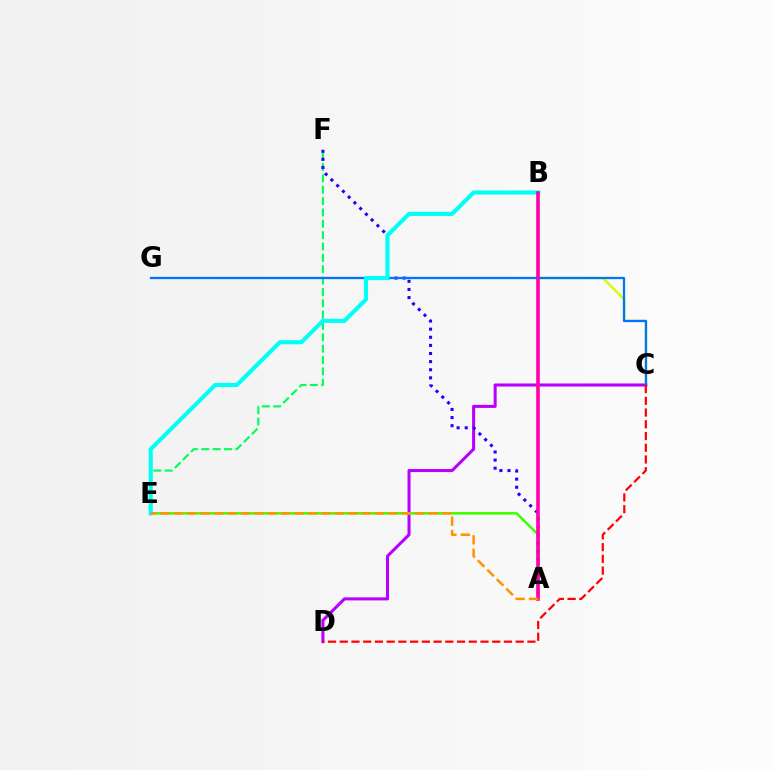{('E', 'F'): [{'color': '#00ff5c', 'line_style': 'dashed', 'thickness': 1.54}], ('B', 'C'): [{'color': '#d1ff00', 'line_style': 'solid', 'thickness': 1.74}], ('C', 'D'): [{'color': '#b900ff', 'line_style': 'solid', 'thickness': 2.19}, {'color': '#ff0000', 'line_style': 'dashed', 'thickness': 1.59}], ('A', 'F'): [{'color': '#2500ff', 'line_style': 'dotted', 'thickness': 2.2}], ('A', 'E'): [{'color': '#3dff00', 'line_style': 'solid', 'thickness': 1.81}, {'color': '#ff9400', 'line_style': 'dashed', 'thickness': 1.82}], ('C', 'G'): [{'color': '#0074ff', 'line_style': 'solid', 'thickness': 1.64}], ('B', 'E'): [{'color': '#00fff6', 'line_style': 'solid', 'thickness': 2.96}], ('A', 'B'): [{'color': '#ff00ac', 'line_style': 'solid', 'thickness': 2.61}]}